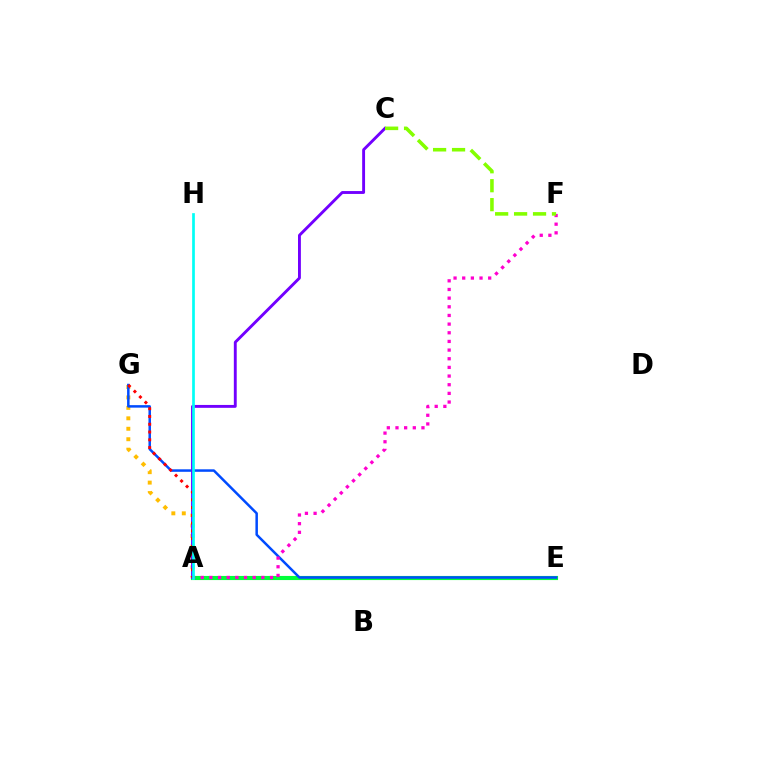{('A', 'G'): [{'color': '#ffbd00', 'line_style': 'dotted', 'thickness': 2.84}, {'color': '#ff0000', 'line_style': 'dotted', 'thickness': 2.11}], ('A', 'E'): [{'color': '#00ff39', 'line_style': 'solid', 'thickness': 2.97}], ('E', 'G'): [{'color': '#004bff', 'line_style': 'solid', 'thickness': 1.8}], ('A', 'F'): [{'color': '#ff00cf', 'line_style': 'dotted', 'thickness': 2.35}], ('A', 'C'): [{'color': '#7200ff', 'line_style': 'solid', 'thickness': 2.08}], ('C', 'F'): [{'color': '#84ff00', 'line_style': 'dashed', 'thickness': 2.57}], ('A', 'H'): [{'color': '#00fff6', 'line_style': 'solid', 'thickness': 1.94}]}